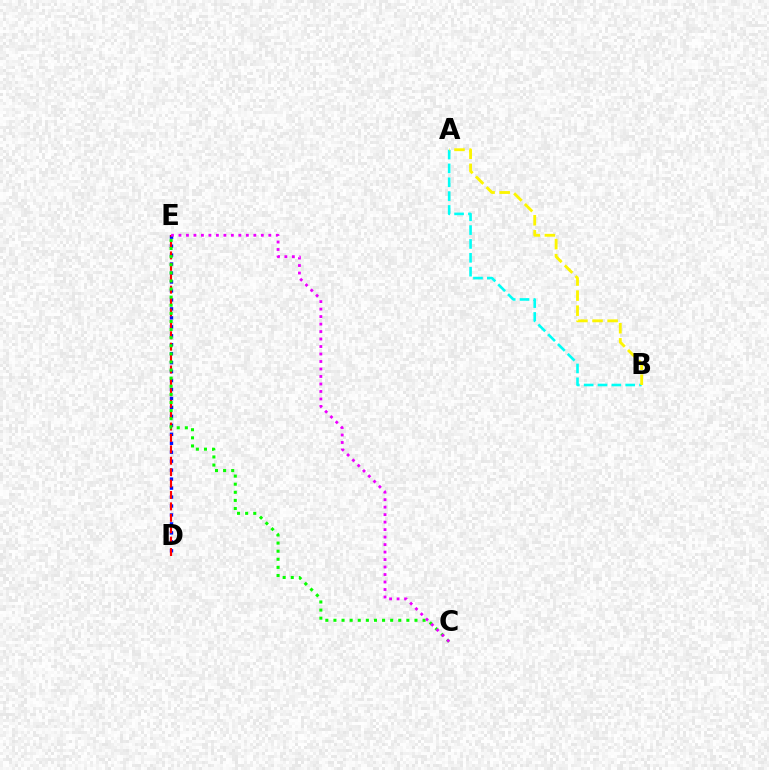{('A', 'B'): [{'color': '#00fff6', 'line_style': 'dashed', 'thickness': 1.88}, {'color': '#fcf500', 'line_style': 'dashed', 'thickness': 2.05}], ('D', 'E'): [{'color': '#0010ff', 'line_style': 'dotted', 'thickness': 2.43}, {'color': '#ff0000', 'line_style': 'dashed', 'thickness': 1.55}], ('C', 'E'): [{'color': '#08ff00', 'line_style': 'dotted', 'thickness': 2.2}, {'color': '#ee00ff', 'line_style': 'dotted', 'thickness': 2.03}]}